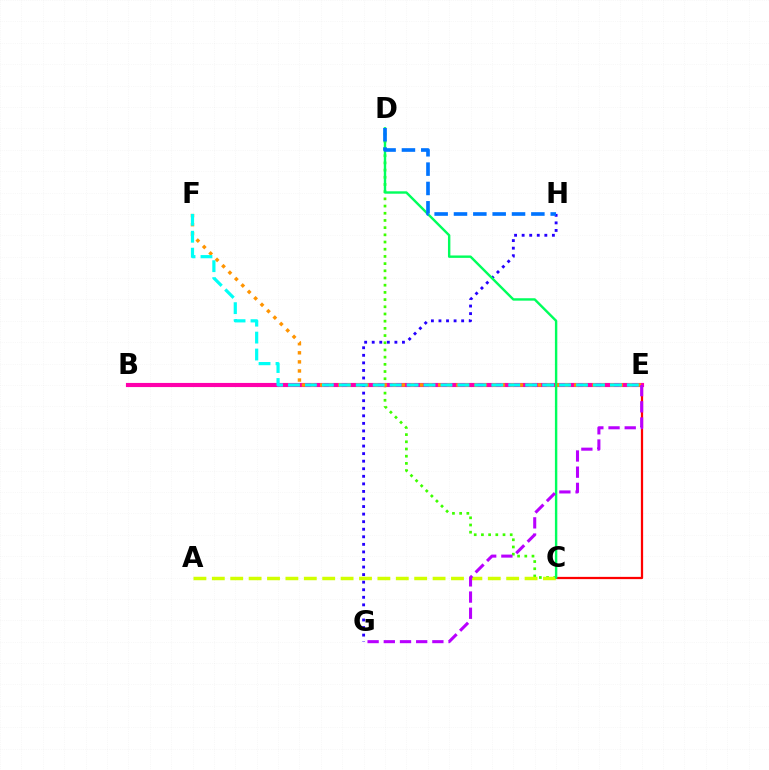{('C', 'E'): [{'color': '#ff0000', 'line_style': 'solid', 'thickness': 1.62}], ('C', 'D'): [{'color': '#3dff00', 'line_style': 'dotted', 'thickness': 1.95}, {'color': '#00ff5c', 'line_style': 'solid', 'thickness': 1.73}], ('A', 'C'): [{'color': '#d1ff00', 'line_style': 'dashed', 'thickness': 2.5}], ('B', 'E'): [{'color': '#ff00ac', 'line_style': 'solid', 'thickness': 2.97}], ('E', 'F'): [{'color': '#ff9400', 'line_style': 'dotted', 'thickness': 2.47}, {'color': '#00fff6', 'line_style': 'dashed', 'thickness': 2.3}], ('G', 'H'): [{'color': '#2500ff', 'line_style': 'dotted', 'thickness': 2.05}], ('D', 'H'): [{'color': '#0074ff', 'line_style': 'dashed', 'thickness': 2.63}], ('E', 'G'): [{'color': '#b900ff', 'line_style': 'dashed', 'thickness': 2.2}]}